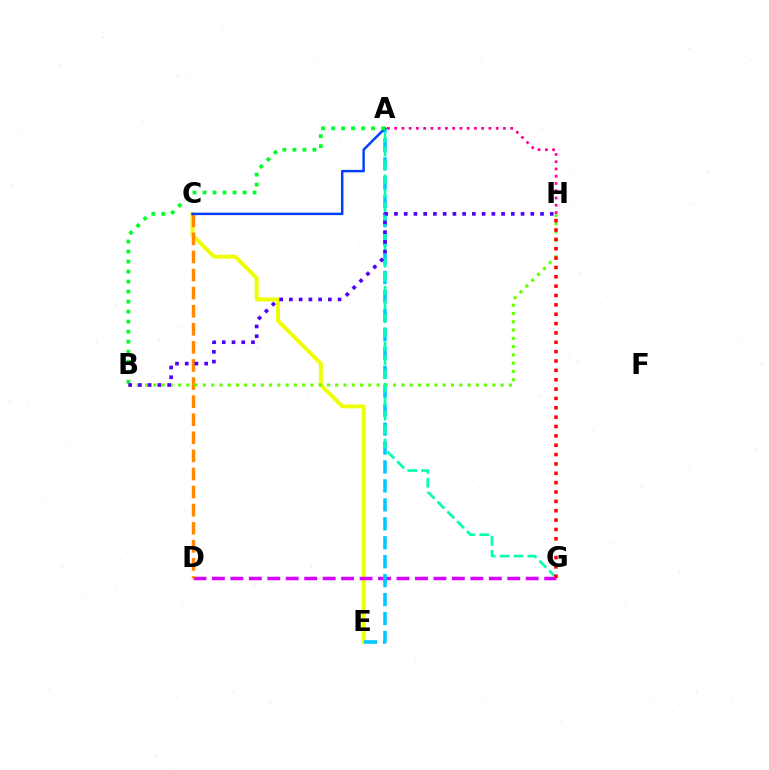{('C', 'E'): [{'color': '#eeff00', 'line_style': 'solid', 'thickness': 2.82}], ('D', 'G'): [{'color': '#d600ff', 'line_style': 'dashed', 'thickness': 2.51}], ('A', 'E'): [{'color': '#00c7ff', 'line_style': 'dashed', 'thickness': 2.57}], ('C', 'D'): [{'color': '#ff8800', 'line_style': 'dashed', 'thickness': 2.46}], ('B', 'H'): [{'color': '#66ff00', 'line_style': 'dotted', 'thickness': 2.25}, {'color': '#4f00ff', 'line_style': 'dotted', 'thickness': 2.65}], ('A', 'G'): [{'color': '#00ffaf', 'line_style': 'dashed', 'thickness': 1.89}], ('A', 'C'): [{'color': '#003fff', 'line_style': 'solid', 'thickness': 1.76}], ('A', 'B'): [{'color': '#00ff27', 'line_style': 'dotted', 'thickness': 2.72}], ('G', 'H'): [{'color': '#ff0000', 'line_style': 'dotted', 'thickness': 2.54}], ('A', 'H'): [{'color': '#ff00a0', 'line_style': 'dotted', 'thickness': 1.97}]}